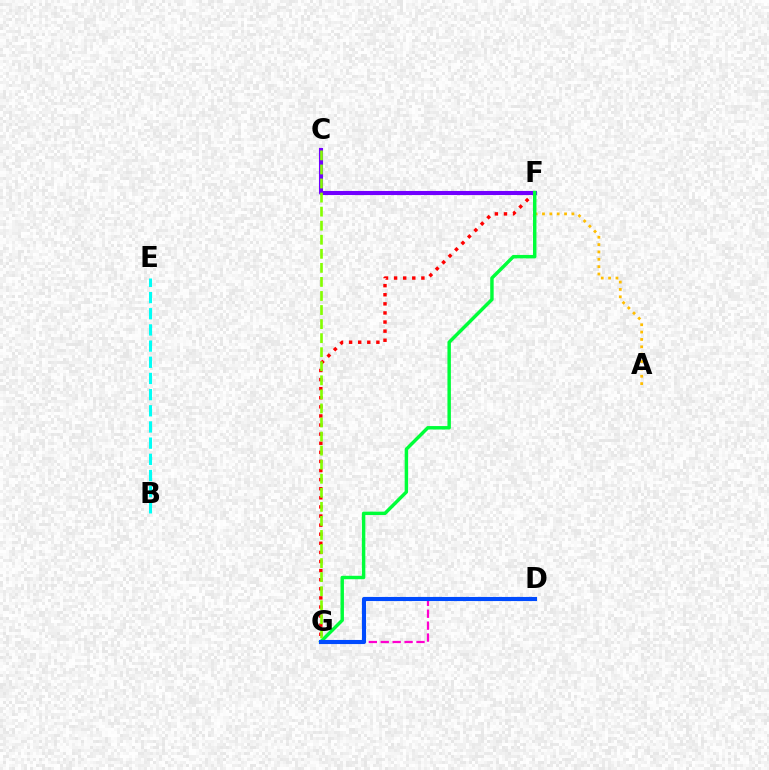{('A', 'F'): [{'color': '#ffbd00', 'line_style': 'dotted', 'thickness': 2.0}], ('D', 'G'): [{'color': '#ff00cf', 'line_style': 'dashed', 'thickness': 1.62}, {'color': '#004bff', 'line_style': 'solid', 'thickness': 2.96}], ('F', 'G'): [{'color': '#ff0000', 'line_style': 'dotted', 'thickness': 2.47}, {'color': '#00ff39', 'line_style': 'solid', 'thickness': 2.48}], ('C', 'F'): [{'color': '#7200ff', 'line_style': 'solid', 'thickness': 2.94}], ('B', 'E'): [{'color': '#00fff6', 'line_style': 'dashed', 'thickness': 2.2}], ('C', 'G'): [{'color': '#84ff00', 'line_style': 'dashed', 'thickness': 1.91}]}